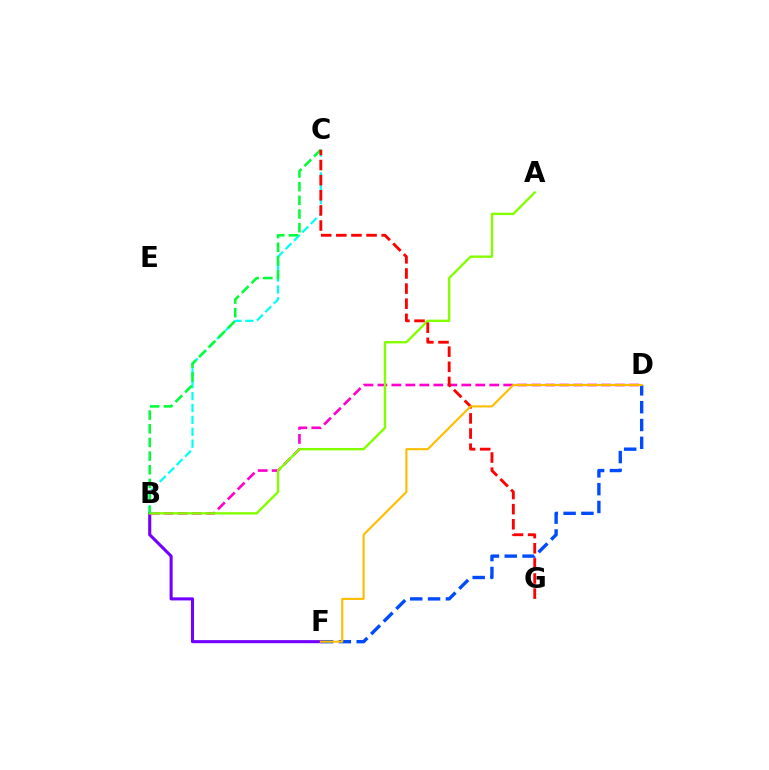{('B', 'C'): [{'color': '#00fff6', 'line_style': 'dashed', 'thickness': 1.62}, {'color': '#00ff39', 'line_style': 'dashed', 'thickness': 1.86}], ('D', 'F'): [{'color': '#004bff', 'line_style': 'dashed', 'thickness': 2.42}, {'color': '#ffbd00', 'line_style': 'solid', 'thickness': 1.53}], ('B', 'F'): [{'color': '#7200ff', 'line_style': 'solid', 'thickness': 2.21}], ('B', 'D'): [{'color': '#ff00cf', 'line_style': 'dashed', 'thickness': 1.9}], ('A', 'B'): [{'color': '#84ff00', 'line_style': 'solid', 'thickness': 1.71}], ('C', 'G'): [{'color': '#ff0000', 'line_style': 'dashed', 'thickness': 2.05}]}